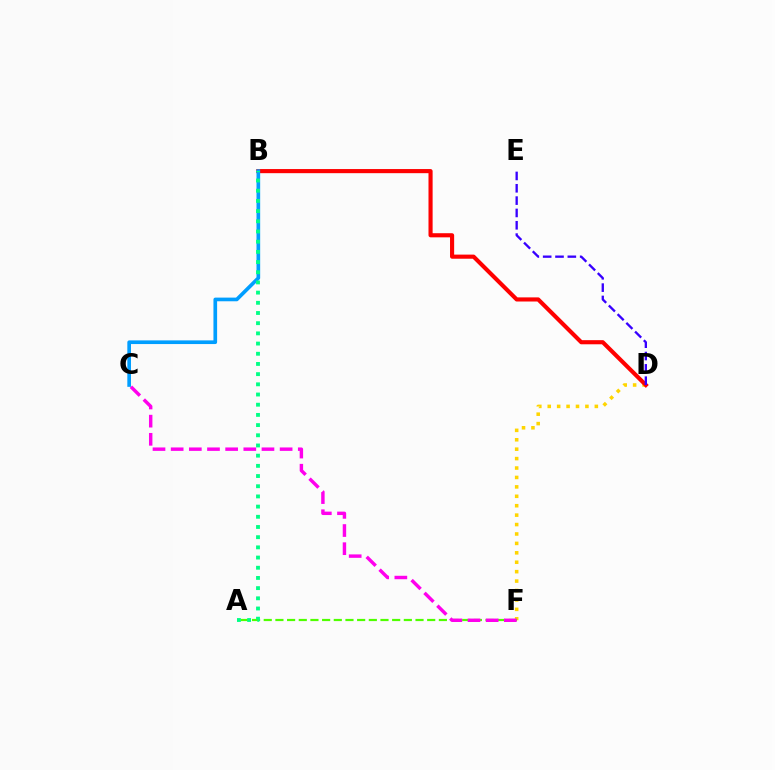{('D', 'F'): [{'color': '#ffd500', 'line_style': 'dotted', 'thickness': 2.56}], ('B', 'D'): [{'color': '#ff0000', 'line_style': 'solid', 'thickness': 2.97}], ('A', 'F'): [{'color': '#4fff00', 'line_style': 'dashed', 'thickness': 1.59}], ('C', 'F'): [{'color': '#ff00ed', 'line_style': 'dashed', 'thickness': 2.47}], ('B', 'C'): [{'color': '#009eff', 'line_style': 'solid', 'thickness': 2.64}], ('A', 'B'): [{'color': '#00ff86', 'line_style': 'dotted', 'thickness': 2.77}], ('D', 'E'): [{'color': '#3700ff', 'line_style': 'dashed', 'thickness': 1.68}]}